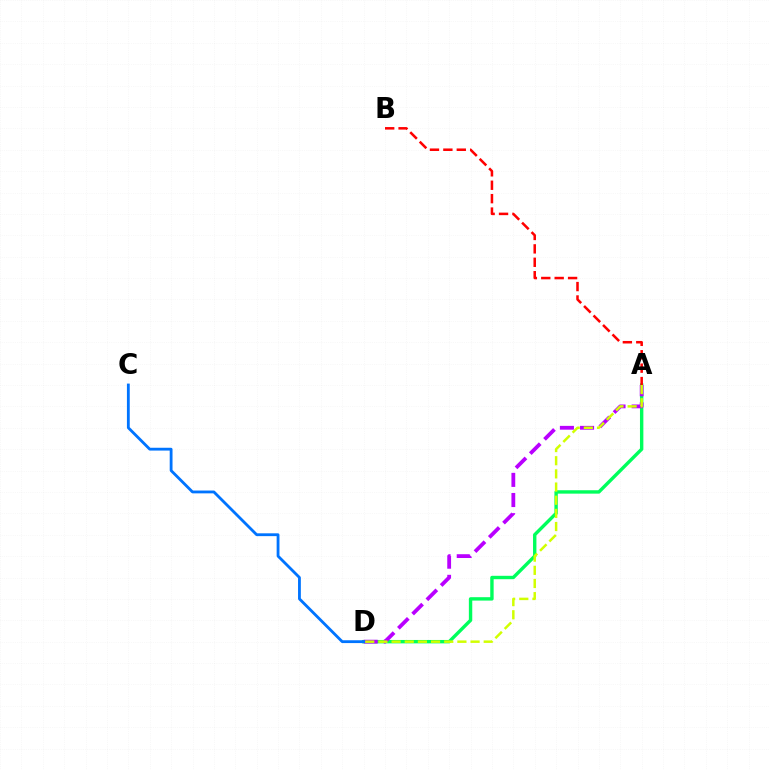{('A', 'D'): [{'color': '#00ff5c', 'line_style': 'solid', 'thickness': 2.44}, {'color': '#b900ff', 'line_style': 'dashed', 'thickness': 2.74}, {'color': '#d1ff00', 'line_style': 'dashed', 'thickness': 1.79}], ('A', 'B'): [{'color': '#ff0000', 'line_style': 'dashed', 'thickness': 1.82}], ('C', 'D'): [{'color': '#0074ff', 'line_style': 'solid', 'thickness': 2.03}]}